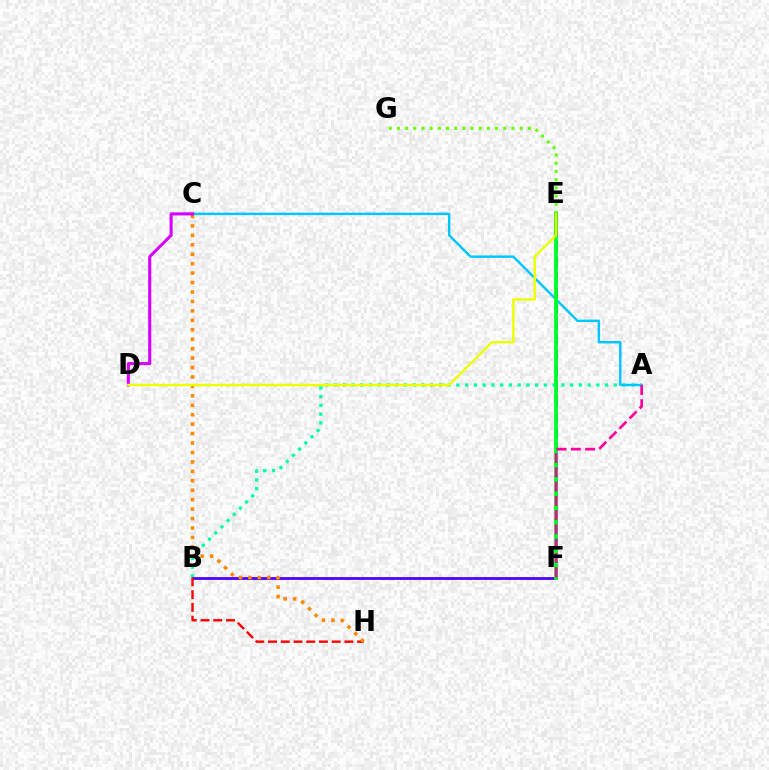{('A', 'B'): [{'color': '#00ffaf', 'line_style': 'dotted', 'thickness': 2.38}], ('A', 'C'): [{'color': '#00c7ff', 'line_style': 'solid', 'thickness': 1.77}], ('B', 'F'): [{'color': '#4f00ff', 'line_style': 'solid', 'thickness': 2.0}], ('E', 'F'): [{'color': '#003fff', 'line_style': 'dashed', 'thickness': 2.11}, {'color': '#00ff27', 'line_style': 'solid', 'thickness': 2.73}], ('E', 'G'): [{'color': '#66ff00', 'line_style': 'dotted', 'thickness': 2.22}], ('B', 'H'): [{'color': '#ff0000', 'line_style': 'dashed', 'thickness': 1.73}], ('A', 'F'): [{'color': '#ff00a0', 'line_style': 'dashed', 'thickness': 1.94}], ('C', 'H'): [{'color': '#ff8800', 'line_style': 'dotted', 'thickness': 2.56}], ('C', 'D'): [{'color': '#d600ff', 'line_style': 'solid', 'thickness': 2.23}], ('D', 'E'): [{'color': '#eeff00', 'line_style': 'solid', 'thickness': 1.72}]}